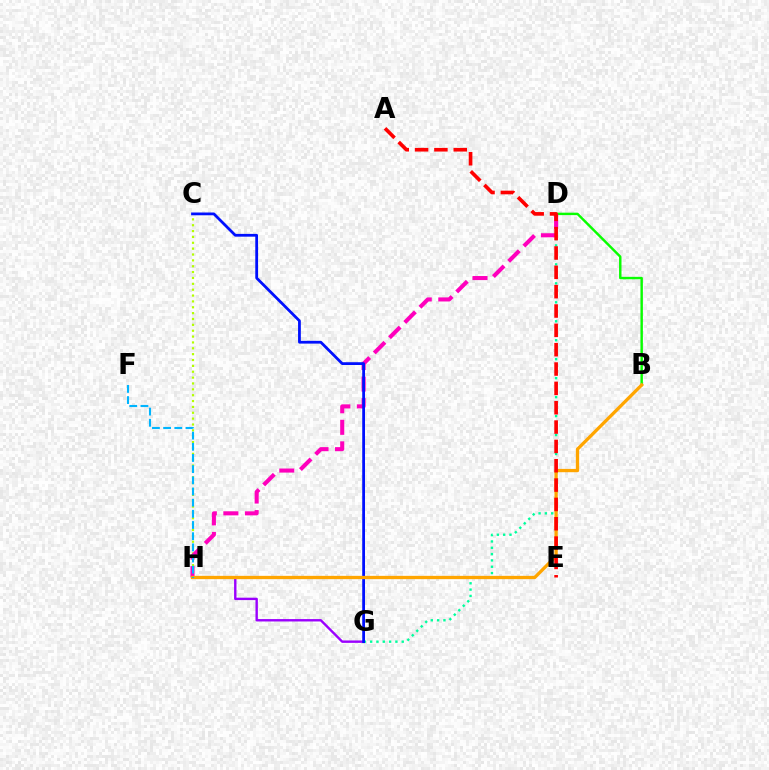{('D', 'G'): [{'color': '#00ff9d', 'line_style': 'dotted', 'thickness': 1.72}], ('C', 'H'): [{'color': '#b3ff00', 'line_style': 'dotted', 'thickness': 1.59}], ('B', 'D'): [{'color': '#08ff00', 'line_style': 'solid', 'thickness': 1.75}], ('D', 'H'): [{'color': '#ff00bd', 'line_style': 'dashed', 'thickness': 2.93}], ('G', 'H'): [{'color': '#9b00ff', 'line_style': 'solid', 'thickness': 1.72}], ('C', 'G'): [{'color': '#0010ff', 'line_style': 'solid', 'thickness': 2.0}], ('B', 'H'): [{'color': '#ffa500', 'line_style': 'solid', 'thickness': 2.37}], ('F', 'H'): [{'color': '#00b5ff', 'line_style': 'dashed', 'thickness': 1.52}], ('A', 'E'): [{'color': '#ff0000', 'line_style': 'dashed', 'thickness': 2.63}]}